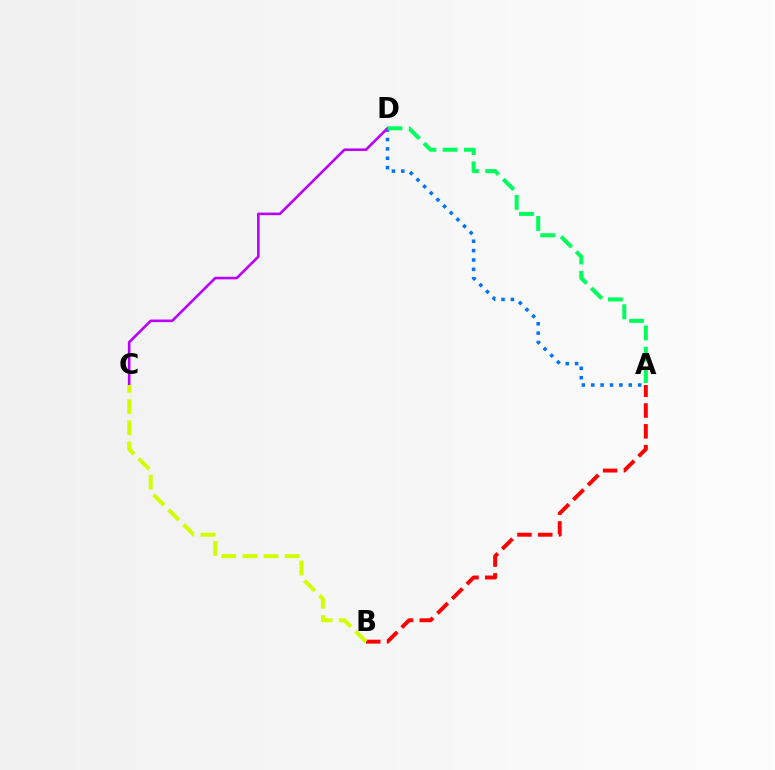{('A', 'B'): [{'color': '#ff0000', 'line_style': 'dashed', 'thickness': 2.82}], ('A', 'D'): [{'color': '#0074ff', 'line_style': 'dotted', 'thickness': 2.55}, {'color': '#00ff5c', 'line_style': 'dashed', 'thickness': 2.9}], ('C', 'D'): [{'color': '#b900ff', 'line_style': 'solid', 'thickness': 1.87}], ('B', 'C'): [{'color': '#d1ff00', 'line_style': 'dashed', 'thickness': 2.87}]}